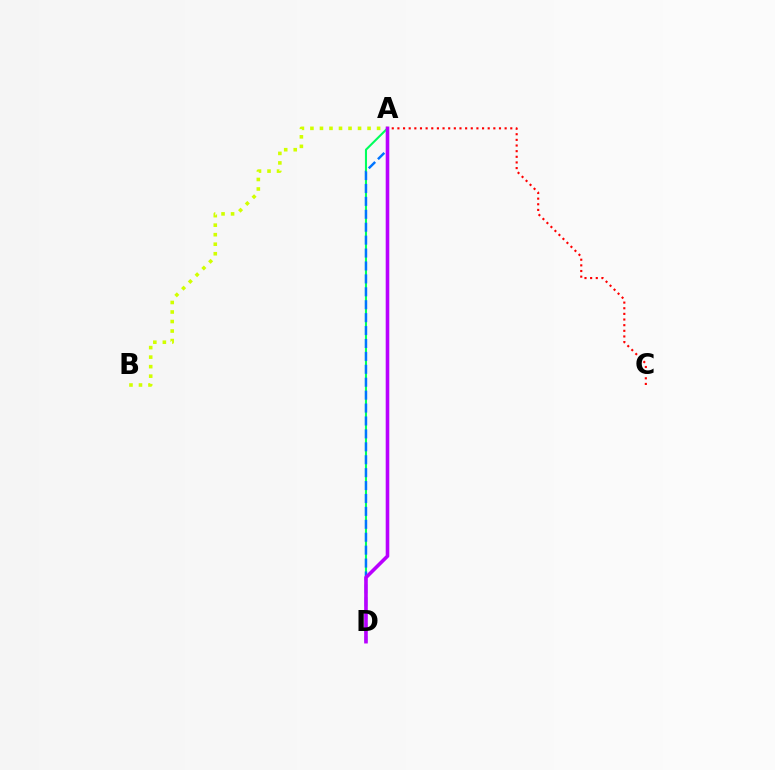{('A', 'D'): [{'color': '#00ff5c', 'line_style': 'solid', 'thickness': 1.5}, {'color': '#0074ff', 'line_style': 'dashed', 'thickness': 1.75}, {'color': '#b900ff', 'line_style': 'solid', 'thickness': 2.59}], ('A', 'B'): [{'color': '#d1ff00', 'line_style': 'dotted', 'thickness': 2.59}], ('A', 'C'): [{'color': '#ff0000', 'line_style': 'dotted', 'thickness': 1.53}]}